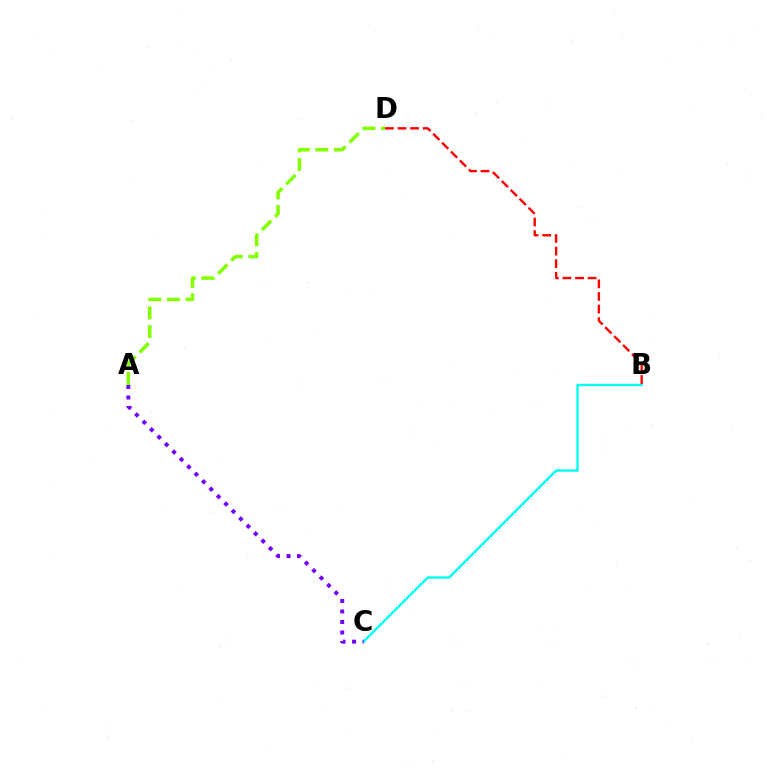{('B', 'C'): [{'color': '#00fff6', 'line_style': 'solid', 'thickness': 1.71}], ('B', 'D'): [{'color': '#ff0000', 'line_style': 'dashed', 'thickness': 1.71}], ('A', 'D'): [{'color': '#84ff00', 'line_style': 'dashed', 'thickness': 2.53}], ('A', 'C'): [{'color': '#7200ff', 'line_style': 'dotted', 'thickness': 2.85}]}